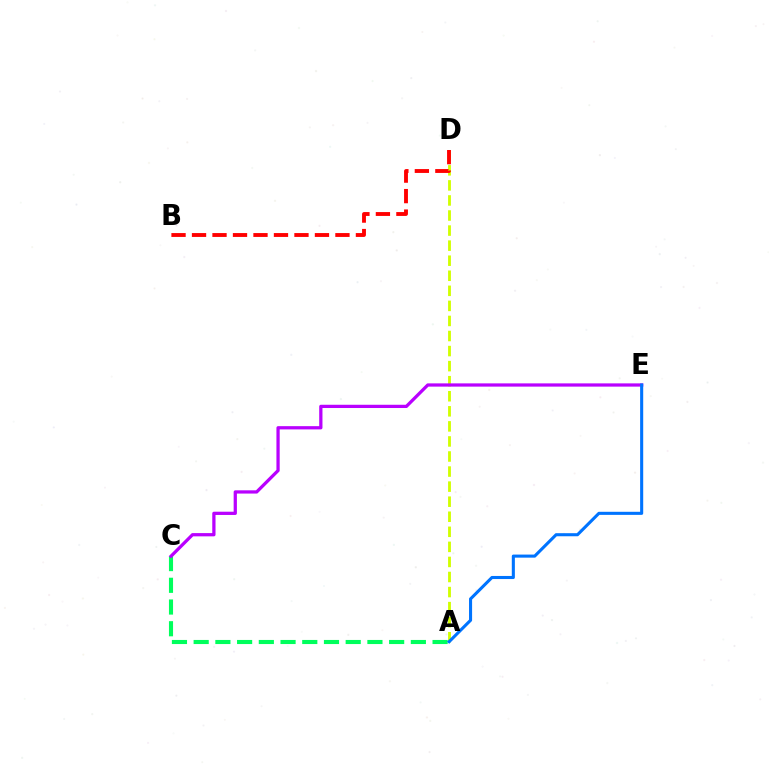{('A', 'D'): [{'color': '#d1ff00', 'line_style': 'dashed', 'thickness': 2.05}], ('A', 'C'): [{'color': '#00ff5c', 'line_style': 'dashed', 'thickness': 2.95}], ('C', 'E'): [{'color': '#b900ff', 'line_style': 'solid', 'thickness': 2.34}], ('A', 'E'): [{'color': '#0074ff', 'line_style': 'solid', 'thickness': 2.21}], ('B', 'D'): [{'color': '#ff0000', 'line_style': 'dashed', 'thickness': 2.78}]}